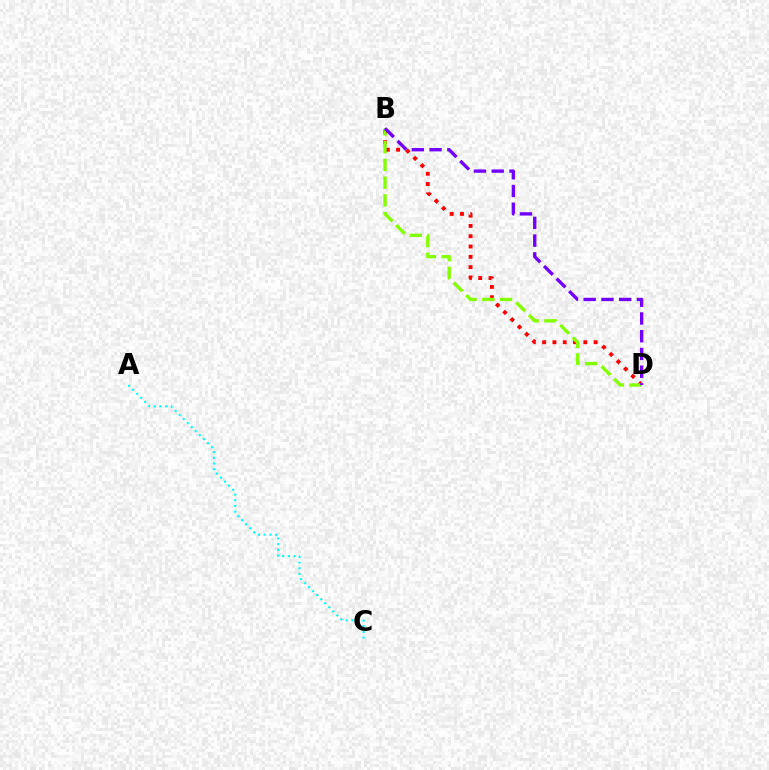{('B', 'D'): [{'color': '#ff0000', 'line_style': 'dotted', 'thickness': 2.8}, {'color': '#84ff00', 'line_style': 'dashed', 'thickness': 2.41}, {'color': '#7200ff', 'line_style': 'dashed', 'thickness': 2.41}], ('A', 'C'): [{'color': '#00fff6', 'line_style': 'dotted', 'thickness': 1.55}]}